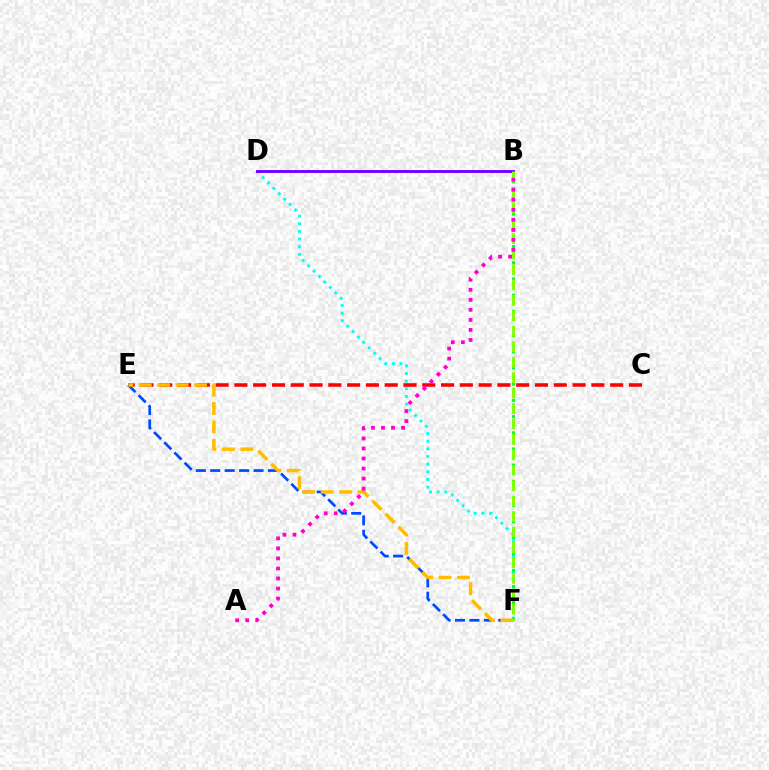{('C', 'E'): [{'color': '#ff0000', 'line_style': 'dashed', 'thickness': 2.55}], ('D', 'F'): [{'color': '#00fff6', 'line_style': 'dotted', 'thickness': 2.08}], ('B', 'D'): [{'color': '#7200ff', 'line_style': 'solid', 'thickness': 2.1}], ('E', 'F'): [{'color': '#004bff', 'line_style': 'dashed', 'thickness': 1.96}, {'color': '#ffbd00', 'line_style': 'dashed', 'thickness': 2.5}], ('B', 'F'): [{'color': '#00ff39', 'line_style': 'dotted', 'thickness': 2.2}, {'color': '#84ff00', 'line_style': 'dashed', 'thickness': 2.1}], ('A', 'B'): [{'color': '#ff00cf', 'line_style': 'dotted', 'thickness': 2.72}]}